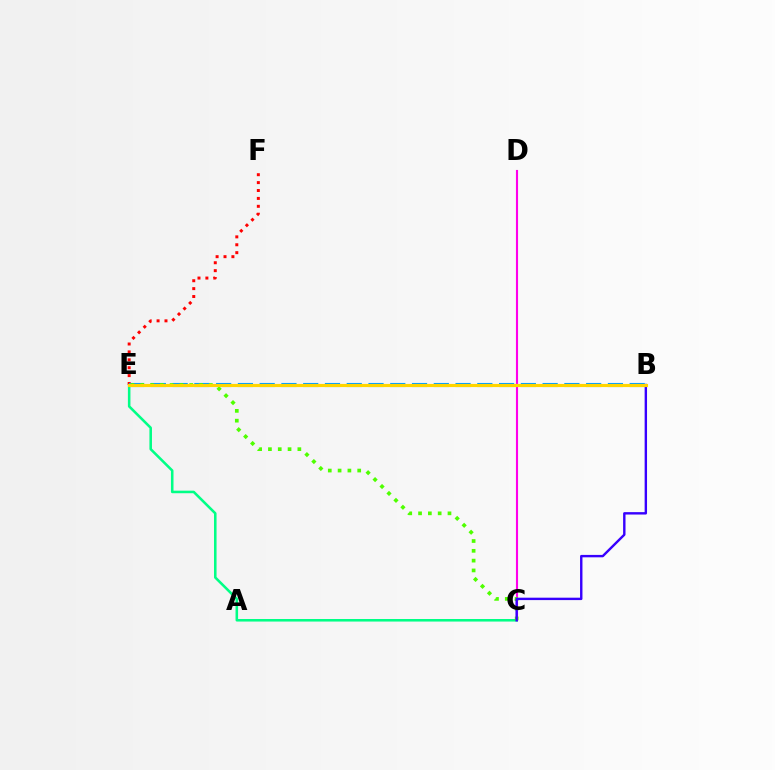{('C', 'E'): [{'color': '#00ff86', 'line_style': 'solid', 'thickness': 1.84}, {'color': '#4fff00', 'line_style': 'dotted', 'thickness': 2.67}], ('E', 'F'): [{'color': '#ff0000', 'line_style': 'dotted', 'thickness': 2.15}], ('B', 'E'): [{'color': '#009eff', 'line_style': 'dashed', 'thickness': 2.96}, {'color': '#ffd500', 'line_style': 'solid', 'thickness': 2.26}], ('C', 'D'): [{'color': '#ff00ed', 'line_style': 'solid', 'thickness': 1.53}], ('B', 'C'): [{'color': '#3700ff', 'line_style': 'solid', 'thickness': 1.73}]}